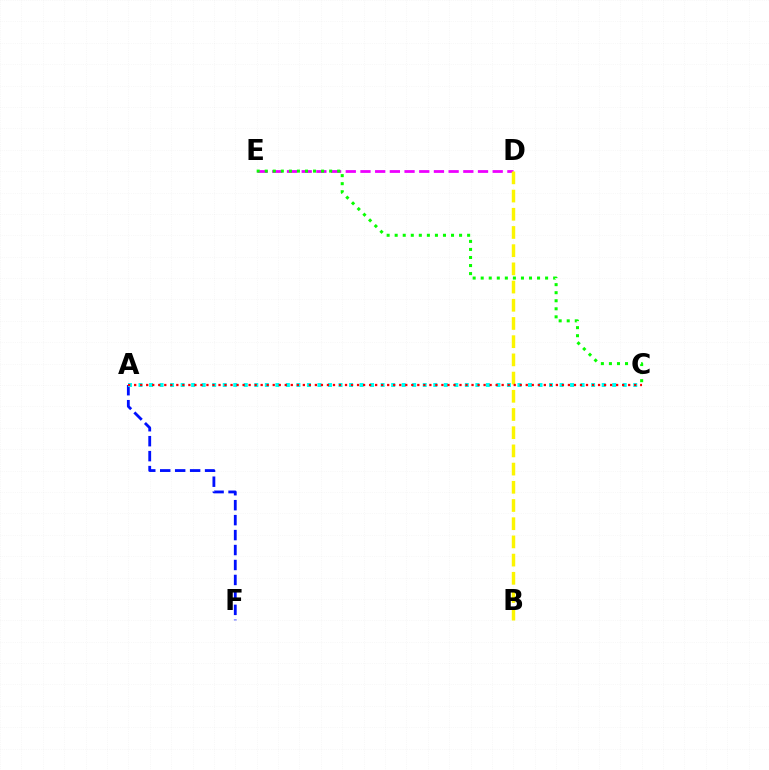{('D', 'E'): [{'color': '#ee00ff', 'line_style': 'dashed', 'thickness': 2.0}], ('B', 'D'): [{'color': '#fcf500', 'line_style': 'dashed', 'thickness': 2.47}], ('A', 'F'): [{'color': '#0010ff', 'line_style': 'dashed', 'thickness': 2.03}], ('A', 'C'): [{'color': '#00fff6', 'line_style': 'dotted', 'thickness': 2.86}, {'color': '#ff0000', 'line_style': 'dotted', 'thickness': 1.64}], ('C', 'E'): [{'color': '#08ff00', 'line_style': 'dotted', 'thickness': 2.19}]}